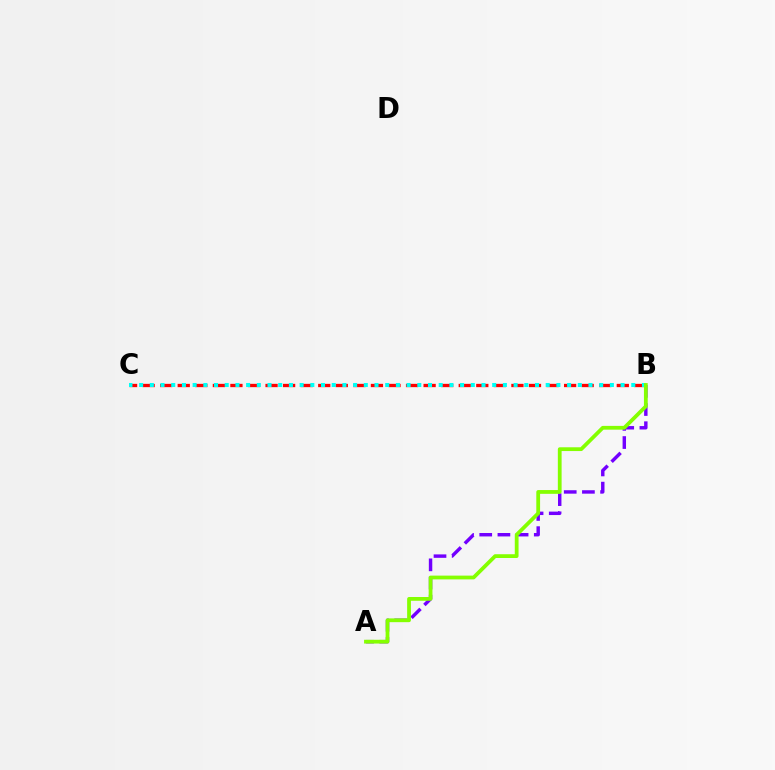{('B', 'C'): [{'color': '#ff0000', 'line_style': 'dashed', 'thickness': 2.39}, {'color': '#00fff6', 'line_style': 'dotted', 'thickness': 2.91}], ('A', 'B'): [{'color': '#7200ff', 'line_style': 'dashed', 'thickness': 2.47}, {'color': '#84ff00', 'line_style': 'solid', 'thickness': 2.72}]}